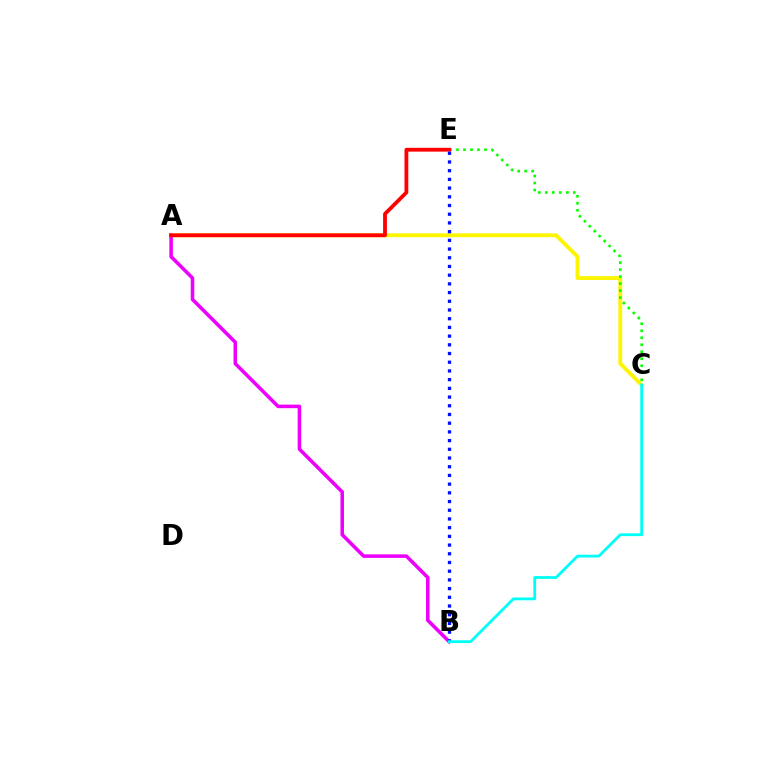{('A', 'C'): [{'color': '#fcf500', 'line_style': 'solid', 'thickness': 2.78}], ('C', 'E'): [{'color': '#08ff00', 'line_style': 'dotted', 'thickness': 1.9}], ('A', 'B'): [{'color': '#ee00ff', 'line_style': 'solid', 'thickness': 2.56}], ('A', 'E'): [{'color': '#ff0000', 'line_style': 'solid', 'thickness': 2.74}], ('B', 'E'): [{'color': '#0010ff', 'line_style': 'dotted', 'thickness': 2.37}], ('B', 'C'): [{'color': '#00fff6', 'line_style': 'solid', 'thickness': 2.01}]}